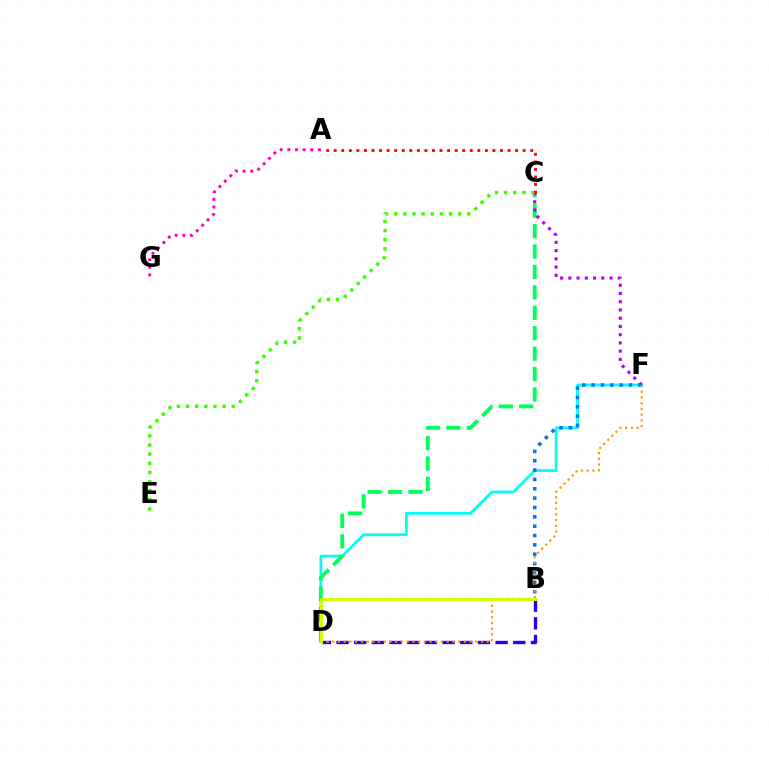{('D', 'F'): [{'color': '#00fff6', 'line_style': 'solid', 'thickness': 2.01}, {'color': '#ff9400', 'line_style': 'dotted', 'thickness': 1.55}], ('C', 'D'): [{'color': '#00ff5c', 'line_style': 'dashed', 'thickness': 2.77}], ('B', 'D'): [{'color': '#2500ff', 'line_style': 'dashed', 'thickness': 2.4}, {'color': '#d1ff00', 'line_style': 'solid', 'thickness': 2.12}], ('A', 'G'): [{'color': '#ff00ac', 'line_style': 'dotted', 'thickness': 2.08}], ('C', 'F'): [{'color': '#b900ff', 'line_style': 'dotted', 'thickness': 2.24}], ('C', 'E'): [{'color': '#3dff00', 'line_style': 'dotted', 'thickness': 2.48}], ('B', 'F'): [{'color': '#0074ff', 'line_style': 'dotted', 'thickness': 2.54}], ('A', 'C'): [{'color': '#ff0000', 'line_style': 'dotted', 'thickness': 2.05}]}